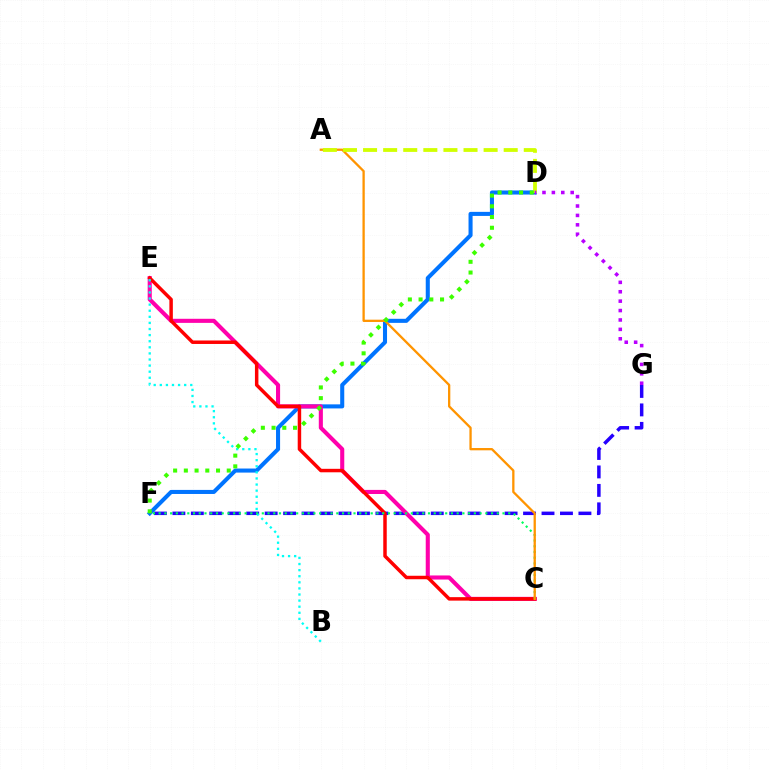{('D', 'F'): [{'color': '#0074ff', 'line_style': 'solid', 'thickness': 2.92}, {'color': '#3dff00', 'line_style': 'dotted', 'thickness': 2.91}], ('F', 'G'): [{'color': '#2500ff', 'line_style': 'dashed', 'thickness': 2.51}], ('C', 'E'): [{'color': '#ff00ac', 'line_style': 'solid', 'thickness': 2.94}, {'color': '#ff0000', 'line_style': 'solid', 'thickness': 2.5}], ('B', 'E'): [{'color': '#00fff6', 'line_style': 'dotted', 'thickness': 1.66}], ('C', 'F'): [{'color': '#00ff5c', 'line_style': 'dotted', 'thickness': 1.56}], ('A', 'C'): [{'color': '#ff9400', 'line_style': 'solid', 'thickness': 1.65}], ('A', 'D'): [{'color': '#d1ff00', 'line_style': 'dashed', 'thickness': 2.73}], ('D', 'G'): [{'color': '#b900ff', 'line_style': 'dotted', 'thickness': 2.56}]}